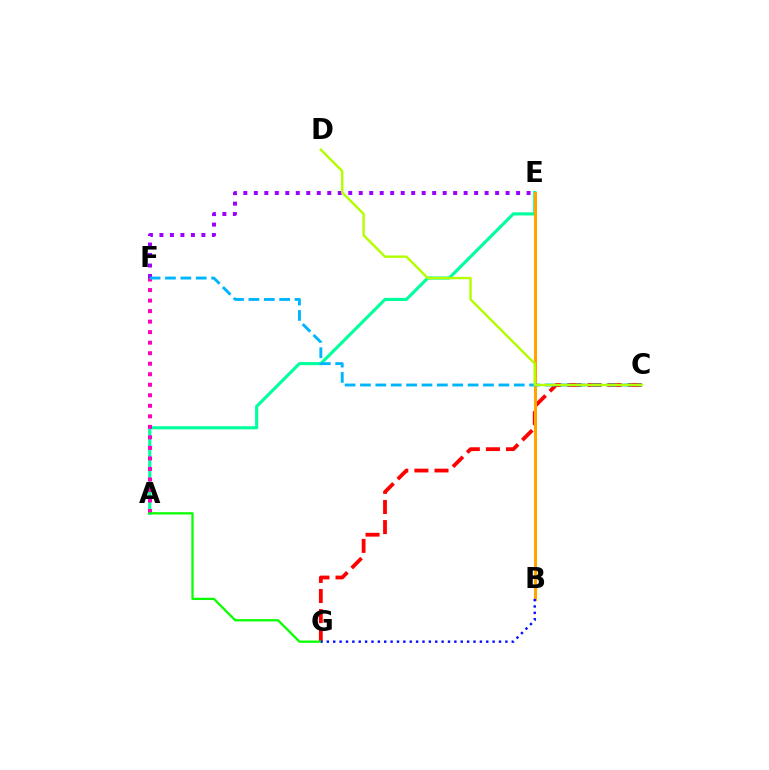{('C', 'G'): [{'color': '#ff0000', 'line_style': 'dashed', 'thickness': 2.73}], ('A', 'E'): [{'color': '#00ff9d', 'line_style': 'solid', 'thickness': 2.25}], ('E', 'F'): [{'color': '#9b00ff', 'line_style': 'dotted', 'thickness': 2.85}], ('B', 'E'): [{'color': '#ffa500', 'line_style': 'solid', 'thickness': 2.2}], ('A', 'F'): [{'color': '#ff00bd', 'line_style': 'dotted', 'thickness': 2.86}], ('C', 'F'): [{'color': '#00b5ff', 'line_style': 'dashed', 'thickness': 2.09}], ('C', 'D'): [{'color': '#b3ff00', 'line_style': 'solid', 'thickness': 1.74}], ('A', 'G'): [{'color': '#08ff00', 'line_style': 'solid', 'thickness': 1.64}], ('B', 'G'): [{'color': '#0010ff', 'line_style': 'dotted', 'thickness': 1.73}]}